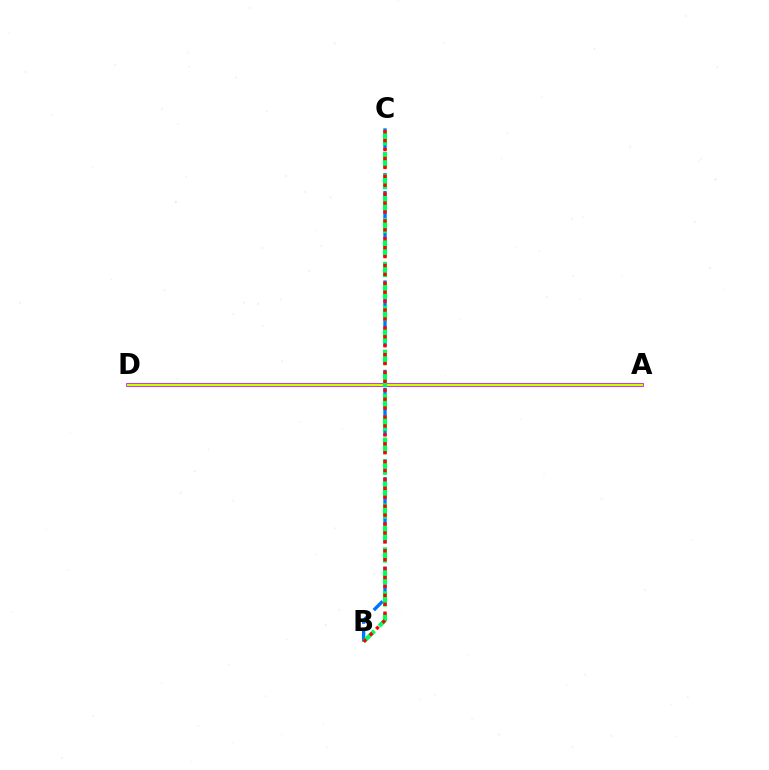{('A', 'D'): [{'color': '#b900ff', 'line_style': 'solid', 'thickness': 2.64}, {'color': '#d1ff00', 'line_style': 'solid', 'thickness': 1.57}], ('B', 'C'): [{'color': '#0074ff', 'line_style': 'dashed', 'thickness': 2.43}, {'color': '#00ff5c', 'line_style': 'dashed', 'thickness': 2.98}, {'color': '#ff0000', 'line_style': 'dotted', 'thickness': 2.42}]}